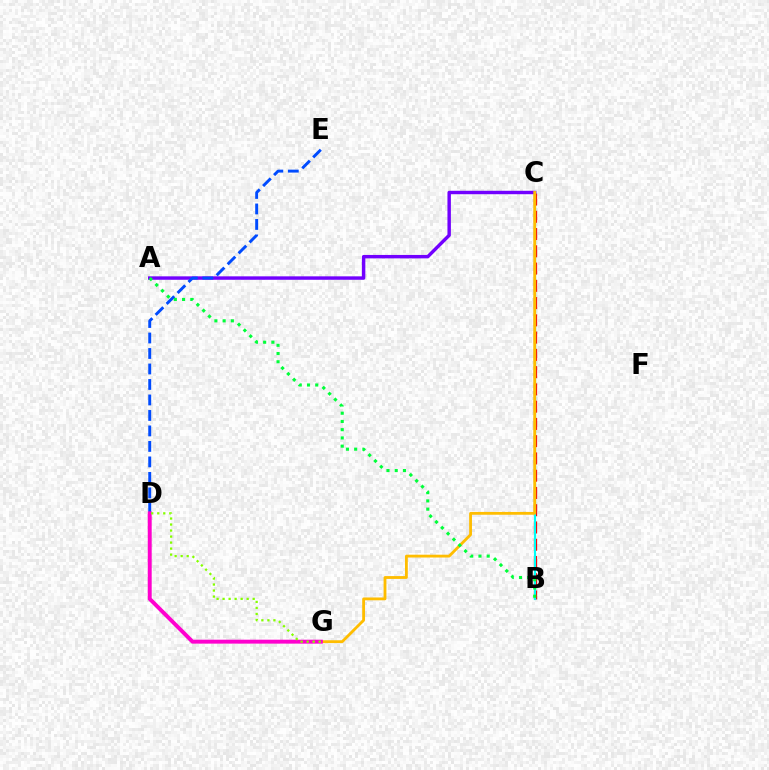{('B', 'C'): [{'color': '#ff0000', 'line_style': 'dashed', 'thickness': 2.34}, {'color': '#00fff6', 'line_style': 'solid', 'thickness': 1.54}], ('A', 'C'): [{'color': '#7200ff', 'line_style': 'solid', 'thickness': 2.47}], ('D', 'E'): [{'color': '#004bff', 'line_style': 'dashed', 'thickness': 2.1}], ('C', 'G'): [{'color': '#ffbd00', 'line_style': 'solid', 'thickness': 2.03}], ('D', 'G'): [{'color': '#ff00cf', 'line_style': 'solid', 'thickness': 2.84}, {'color': '#84ff00', 'line_style': 'dotted', 'thickness': 1.63}], ('A', 'B'): [{'color': '#00ff39', 'line_style': 'dotted', 'thickness': 2.24}]}